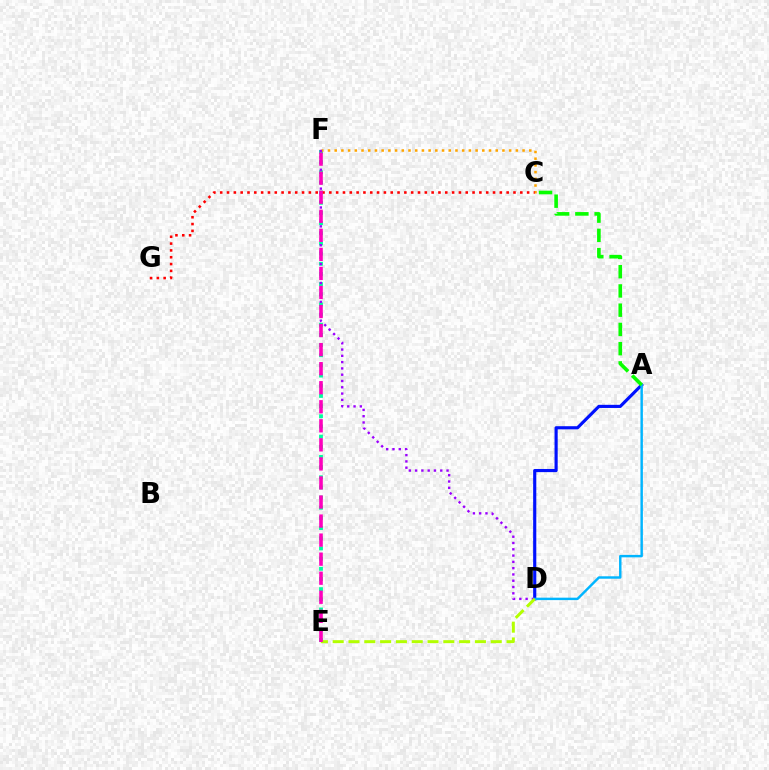{('E', 'F'): [{'color': '#00ff9d', 'line_style': 'dotted', 'thickness': 2.76}, {'color': '#ff00bd', 'line_style': 'dashed', 'thickness': 2.59}], ('A', 'D'): [{'color': '#0010ff', 'line_style': 'solid', 'thickness': 2.27}, {'color': '#00b5ff', 'line_style': 'solid', 'thickness': 1.76}], ('C', 'F'): [{'color': '#ffa500', 'line_style': 'dotted', 'thickness': 1.82}], ('D', 'F'): [{'color': '#9b00ff', 'line_style': 'dotted', 'thickness': 1.71}], ('C', 'G'): [{'color': '#ff0000', 'line_style': 'dotted', 'thickness': 1.85}], ('D', 'E'): [{'color': '#b3ff00', 'line_style': 'dashed', 'thickness': 2.15}], ('A', 'C'): [{'color': '#08ff00', 'line_style': 'dashed', 'thickness': 2.61}]}